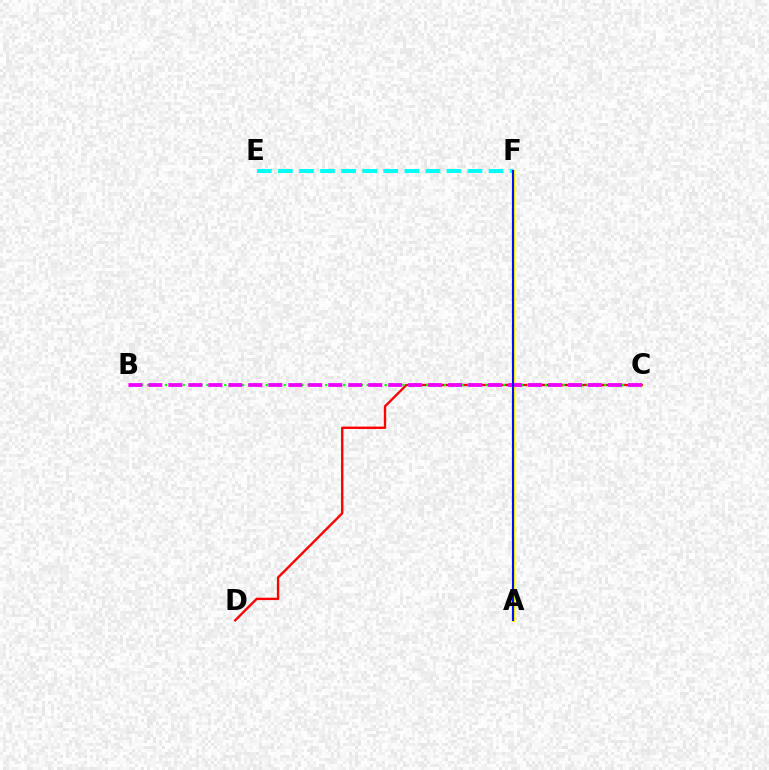{('C', 'D'): [{'color': '#ff0000', 'line_style': 'solid', 'thickness': 1.71}], ('A', 'F'): [{'color': '#fcf500', 'line_style': 'solid', 'thickness': 2.22}, {'color': '#0010ff', 'line_style': 'solid', 'thickness': 1.52}], ('B', 'C'): [{'color': '#08ff00', 'line_style': 'dotted', 'thickness': 1.61}, {'color': '#ee00ff', 'line_style': 'dashed', 'thickness': 2.71}], ('E', 'F'): [{'color': '#00fff6', 'line_style': 'dashed', 'thickness': 2.86}]}